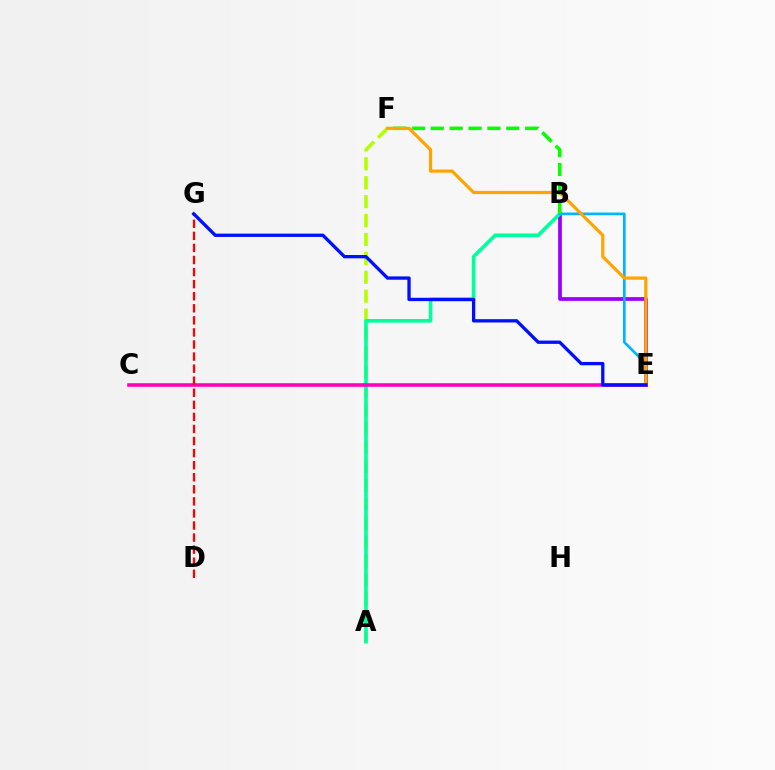{('B', 'E'): [{'color': '#9b00ff', 'line_style': 'solid', 'thickness': 2.7}, {'color': '#00b5ff', 'line_style': 'solid', 'thickness': 1.94}], ('A', 'F'): [{'color': '#b3ff00', 'line_style': 'dashed', 'thickness': 2.57}], ('A', 'B'): [{'color': '#00ff9d', 'line_style': 'solid', 'thickness': 2.63}], ('B', 'F'): [{'color': '#08ff00', 'line_style': 'dashed', 'thickness': 2.57}], ('E', 'F'): [{'color': '#ffa500', 'line_style': 'solid', 'thickness': 2.31}], ('C', 'E'): [{'color': '#ff00bd', 'line_style': 'solid', 'thickness': 2.57}], ('D', 'G'): [{'color': '#ff0000', 'line_style': 'dashed', 'thickness': 1.64}], ('E', 'G'): [{'color': '#0010ff', 'line_style': 'solid', 'thickness': 2.39}]}